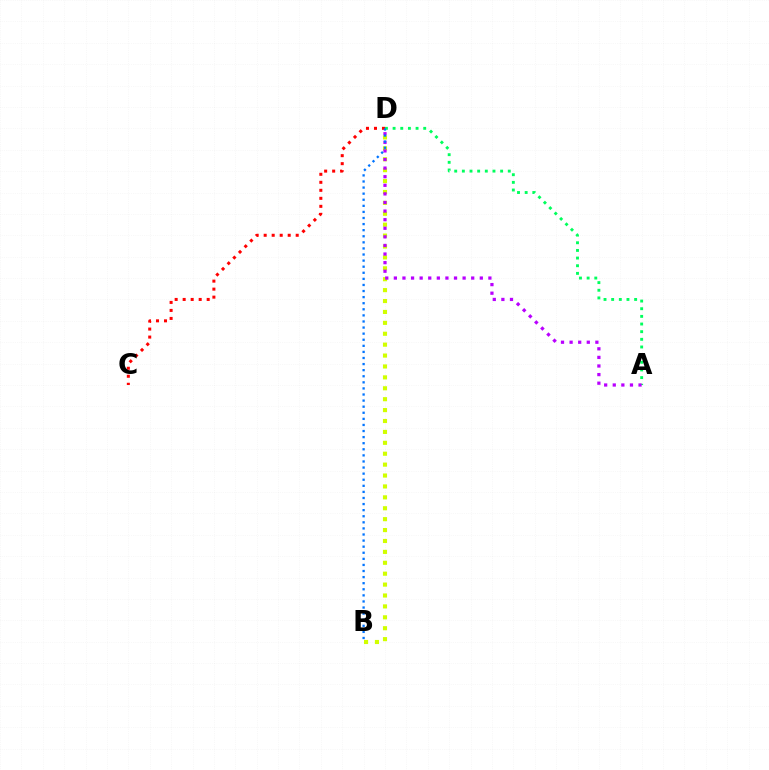{('B', 'D'): [{'color': '#d1ff00', 'line_style': 'dotted', 'thickness': 2.96}, {'color': '#0074ff', 'line_style': 'dotted', 'thickness': 1.65}], ('A', 'D'): [{'color': '#00ff5c', 'line_style': 'dotted', 'thickness': 2.08}, {'color': '#b900ff', 'line_style': 'dotted', 'thickness': 2.33}], ('C', 'D'): [{'color': '#ff0000', 'line_style': 'dotted', 'thickness': 2.18}]}